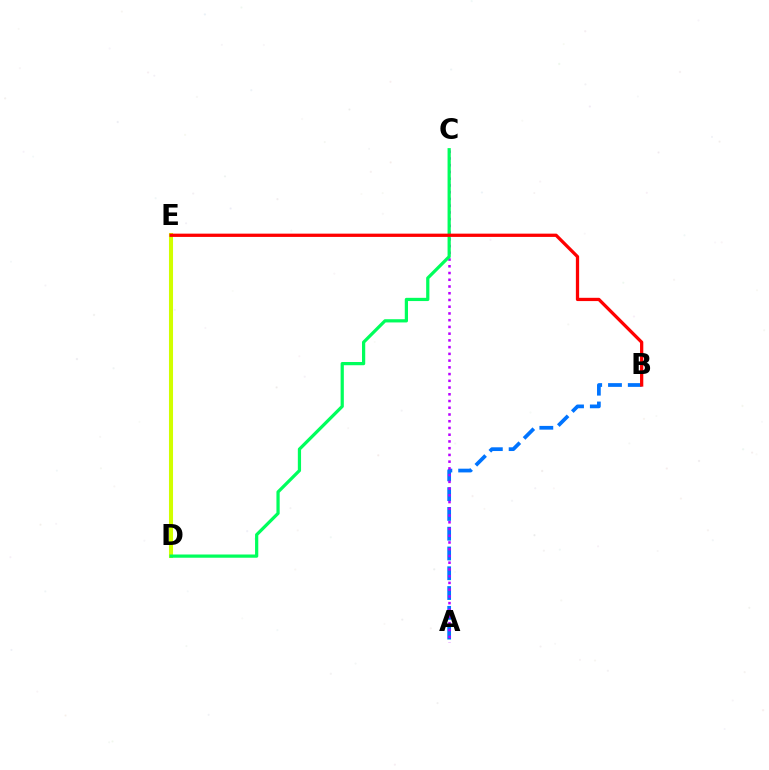{('A', 'B'): [{'color': '#0074ff', 'line_style': 'dashed', 'thickness': 2.69}], ('D', 'E'): [{'color': '#d1ff00', 'line_style': 'solid', 'thickness': 2.93}], ('A', 'C'): [{'color': '#b900ff', 'line_style': 'dotted', 'thickness': 1.83}], ('C', 'D'): [{'color': '#00ff5c', 'line_style': 'solid', 'thickness': 2.32}], ('B', 'E'): [{'color': '#ff0000', 'line_style': 'solid', 'thickness': 2.35}]}